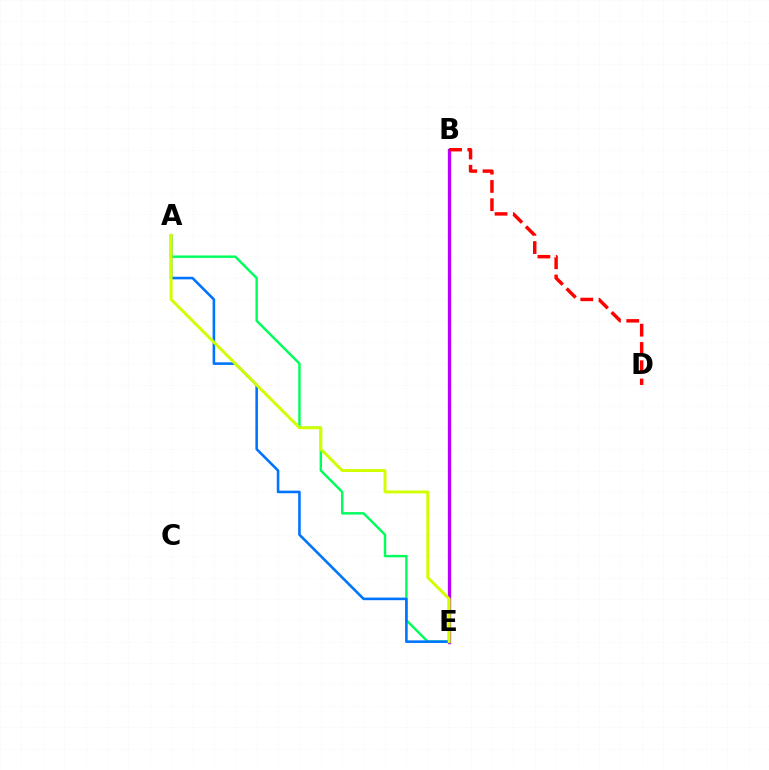{('A', 'E'): [{'color': '#00ff5c', 'line_style': 'solid', 'thickness': 1.76}, {'color': '#0074ff', 'line_style': 'solid', 'thickness': 1.87}, {'color': '#d1ff00', 'line_style': 'solid', 'thickness': 2.13}], ('B', 'E'): [{'color': '#b900ff', 'line_style': 'solid', 'thickness': 2.38}], ('B', 'D'): [{'color': '#ff0000', 'line_style': 'dashed', 'thickness': 2.48}]}